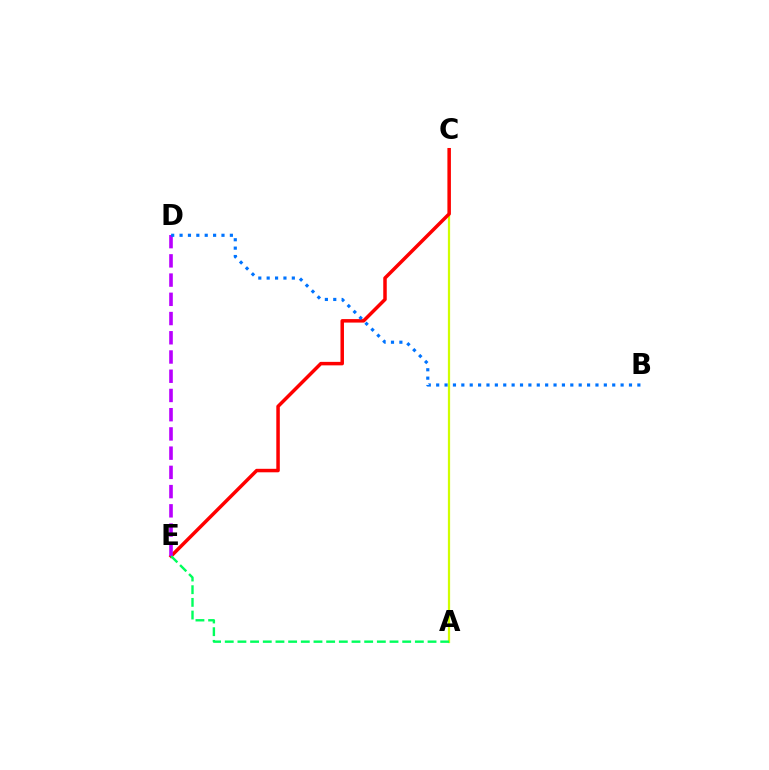{('A', 'C'): [{'color': '#d1ff00', 'line_style': 'solid', 'thickness': 1.61}], ('C', 'E'): [{'color': '#ff0000', 'line_style': 'solid', 'thickness': 2.51}], ('D', 'E'): [{'color': '#b900ff', 'line_style': 'dashed', 'thickness': 2.61}], ('B', 'D'): [{'color': '#0074ff', 'line_style': 'dotted', 'thickness': 2.28}], ('A', 'E'): [{'color': '#00ff5c', 'line_style': 'dashed', 'thickness': 1.72}]}